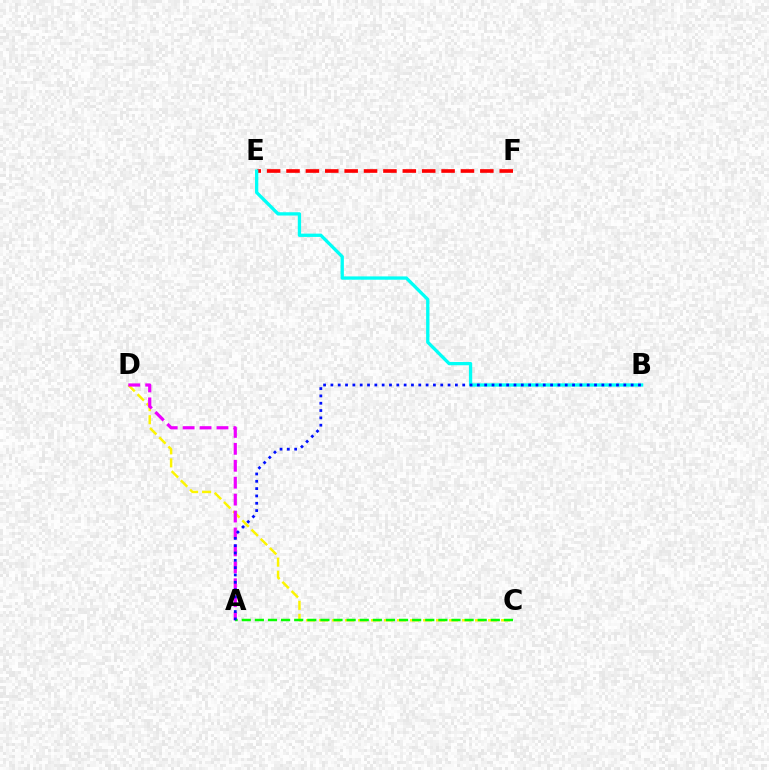{('C', 'D'): [{'color': '#fcf500', 'line_style': 'dashed', 'thickness': 1.77}], ('E', 'F'): [{'color': '#ff0000', 'line_style': 'dashed', 'thickness': 2.63}], ('A', 'D'): [{'color': '#ee00ff', 'line_style': 'dashed', 'thickness': 2.3}], ('B', 'E'): [{'color': '#00fff6', 'line_style': 'solid', 'thickness': 2.38}], ('A', 'C'): [{'color': '#08ff00', 'line_style': 'dashed', 'thickness': 1.78}], ('A', 'B'): [{'color': '#0010ff', 'line_style': 'dotted', 'thickness': 1.99}]}